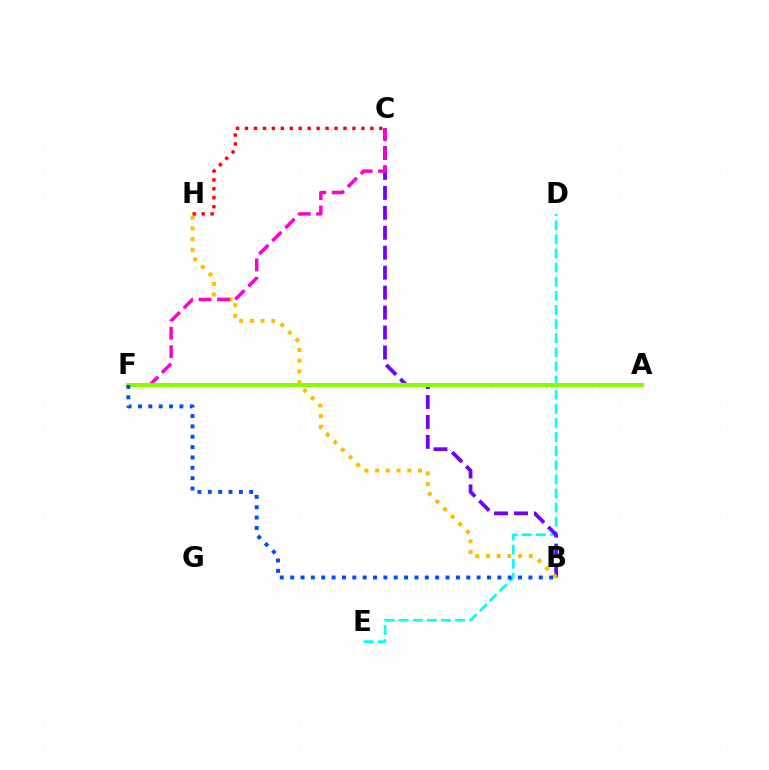{('D', 'E'): [{'color': '#00fff6', 'line_style': 'dashed', 'thickness': 1.92}], ('B', 'C'): [{'color': '#7200ff', 'line_style': 'dashed', 'thickness': 2.71}], ('B', 'H'): [{'color': '#ffbd00', 'line_style': 'dotted', 'thickness': 2.91}], ('C', 'F'): [{'color': '#ff00cf', 'line_style': 'dashed', 'thickness': 2.5}], ('A', 'F'): [{'color': '#00ff39', 'line_style': 'dotted', 'thickness': 2.28}, {'color': '#84ff00', 'line_style': 'solid', 'thickness': 2.92}], ('B', 'F'): [{'color': '#004bff', 'line_style': 'dotted', 'thickness': 2.81}], ('C', 'H'): [{'color': '#ff0000', 'line_style': 'dotted', 'thickness': 2.43}]}